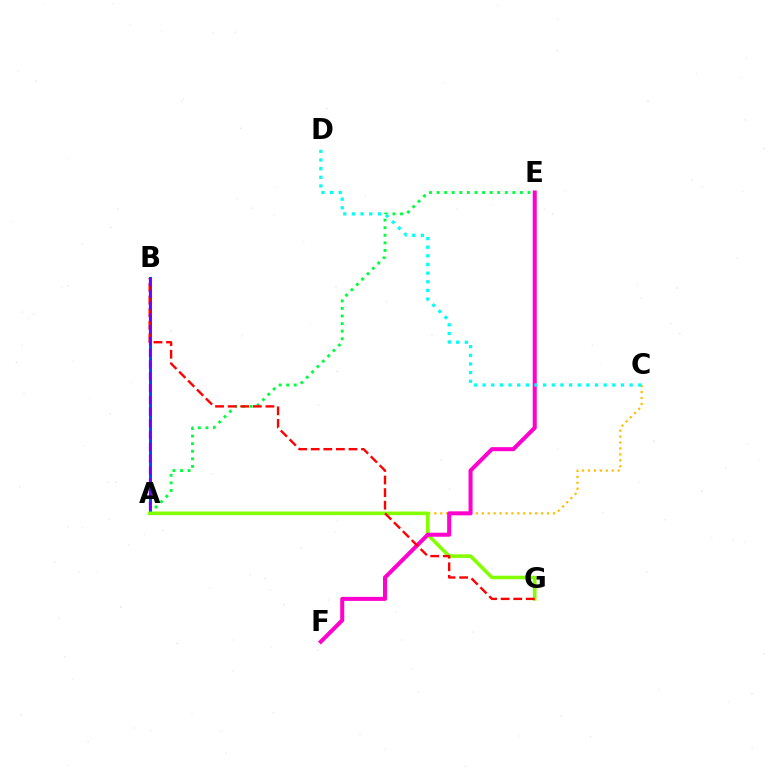{('A', 'E'): [{'color': '#00ff39', 'line_style': 'dotted', 'thickness': 2.06}], ('A', 'B'): [{'color': '#004bff', 'line_style': 'solid', 'thickness': 2.18}, {'color': '#7200ff', 'line_style': 'dashed', 'thickness': 1.6}], ('A', 'C'): [{'color': '#ffbd00', 'line_style': 'dotted', 'thickness': 1.61}], ('A', 'G'): [{'color': '#84ff00', 'line_style': 'solid', 'thickness': 2.59}], ('E', 'F'): [{'color': '#ff00cf', 'line_style': 'solid', 'thickness': 2.9}], ('B', 'G'): [{'color': '#ff0000', 'line_style': 'dashed', 'thickness': 1.71}], ('C', 'D'): [{'color': '#00fff6', 'line_style': 'dotted', 'thickness': 2.35}]}